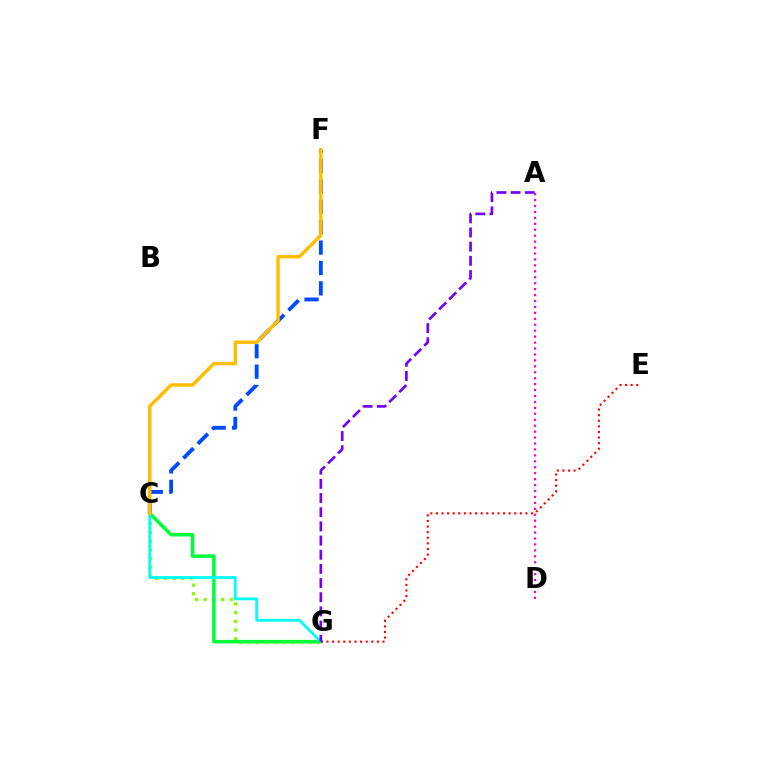{('C', 'F'): [{'color': '#004bff', 'line_style': 'dashed', 'thickness': 2.77}, {'color': '#ffbd00', 'line_style': 'solid', 'thickness': 2.48}], ('C', 'G'): [{'color': '#84ff00', 'line_style': 'dotted', 'thickness': 2.36}, {'color': '#00ff39', 'line_style': 'solid', 'thickness': 2.53}, {'color': '#00fff6', 'line_style': 'solid', 'thickness': 2.02}], ('A', 'D'): [{'color': '#ff00cf', 'line_style': 'dotted', 'thickness': 1.61}], ('E', 'G'): [{'color': '#ff0000', 'line_style': 'dotted', 'thickness': 1.52}], ('A', 'G'): [{'color': '#7200ff', 'line_style': 'dashed', 'thickness': 1.93}]}